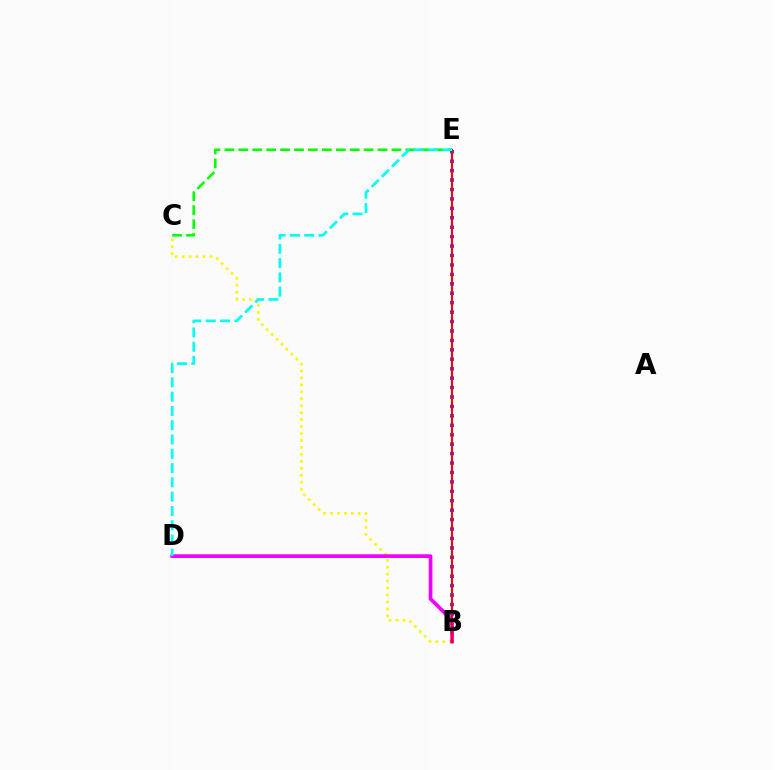{('B', 'C'): [{'color': '#fcf500', 'line_style': 'dotted', 'thickness': 1.89}], ('C', 'E'): [{'color': '#08ff00', 'line_style': 'dashed', 'thickness': 1.89}], ('B', 'E'): [{'color': '#0010ff', 'line_style': 'dotted', 'thickness': 2.56}, {'color': '#ff0000', 'line_style': 'solid', 'thickness': 1.52}], ('B', 'D'): [{'color': '#ee00ff', 'line_style': 'solid', 'thickness': 2.67}], ('D', 'E'): [{'color': '#00fff6', 'line_style': 'dashed', 'thickness': 1.94}]}